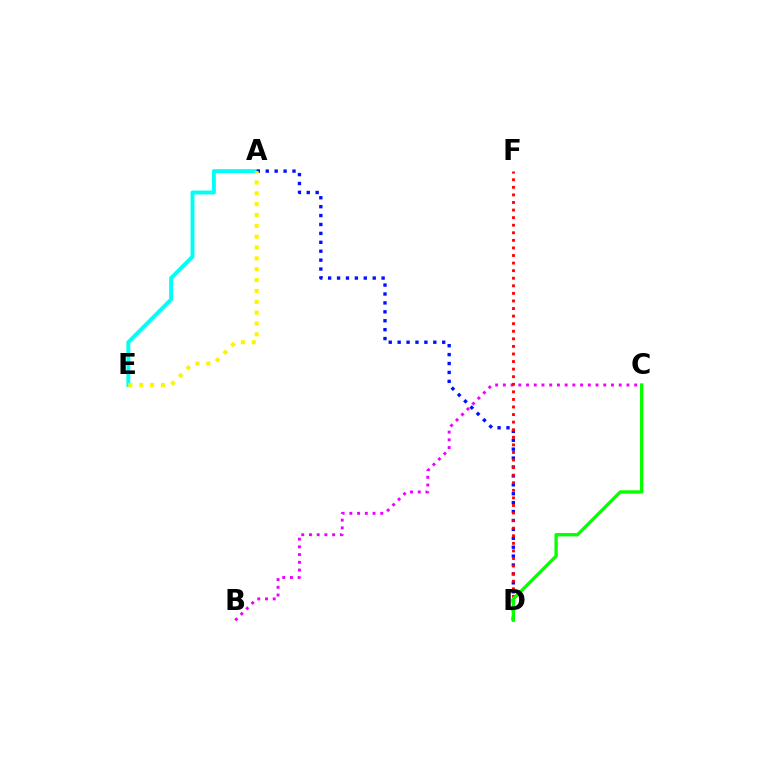{('A', 'E'): [{'color': '#00fff6', 'line_style': 'solid', 'thickness': 2.81}, {'color': '#fcf500', 'line_style': 'dotted', 'thickness': 2.95}], ('A', 'D'): [{'color': '#0010ff', 'line_style': 'dotted', 'thickness': 2.42}], ('B', 'C'): [{'color': '#ee00ff', 'line_style': 'dotted', 'thickness': 2.1}], ('D', 'F'): [{'color': '#ff0000', 'line_style': 'dotted', 'thickness': 2.06}], ('C', 'D'): [{'color': '#08ff00', 'line_style': 'solid', 'thickness': 2.39}]}